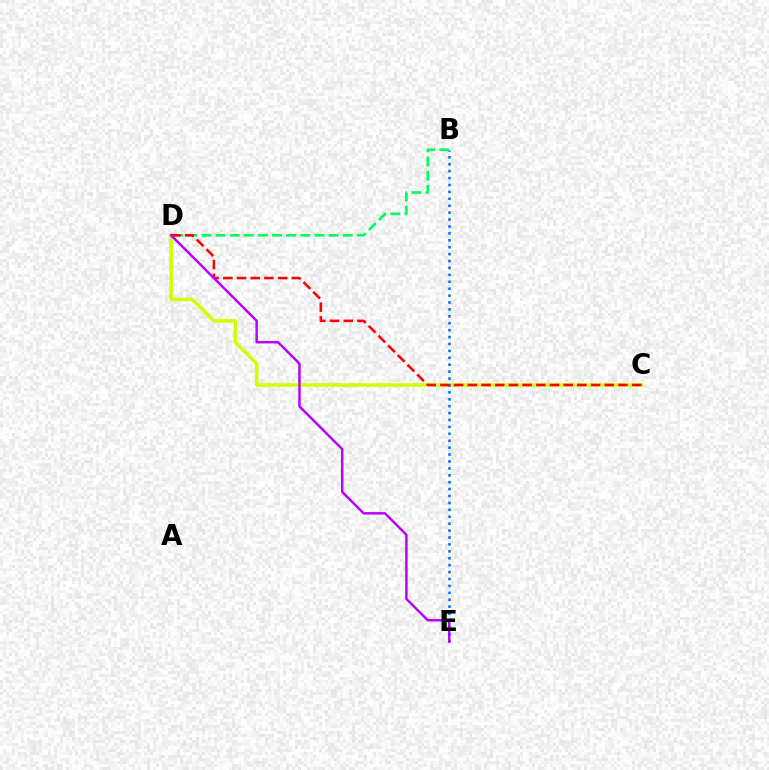{('C', 'D'): [{'color': '#d1ff00', 'line_style': 'solid', 'thickness': 2.55}, {'color': '#ff0000', 'line_style': 'dashed', 'thickness': 1.86}], ('B', 'E'): [{'color': '#0074ff', 'line_style': 'dotted', 'thickness': 1.88}], ('B', 'D'): [{'color': '#00ff5c', 'line_style': 'dashed', 'thickness': 1.92}], ('D', 'E'): [{'color': '#b900ff', 'line_style': 'solid', 'thickness': 1.77}]}